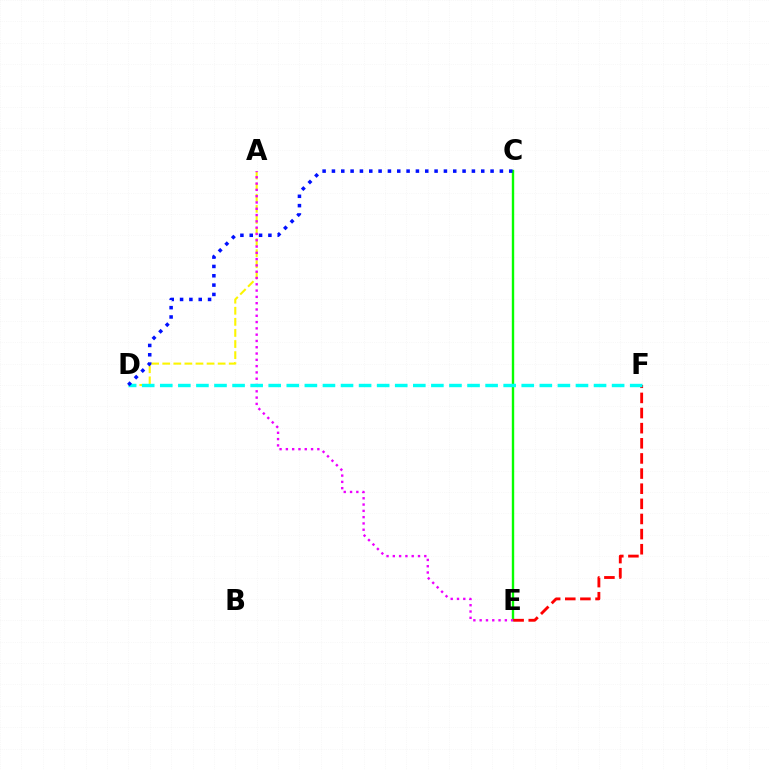{('A', 'D'): [{'color': '#fcf500', 'line_style': 'dashed', 'thickness': 1.51}], ('C', 'E'): [{'color': '#08ff00', 'line_style': 'solid', 'thickness': 1.72}], ('A', 'E'): [{'color': '#ee00ff', 'line_style': 'dotted', 'thickness': 1.71}], ('E', 'F'): [{'color': '#ff0000', 'line_style': 'dashed', 'thickness': 2.06}], ('D', 'F'): [{'color': '#00fff6', 'line_style': 'dashed', 'thickness': 2.46}], ('C', 'D'): [{'color': '#0010ff', 'line_style': 'dotted', 'thickness': 2.54}]}